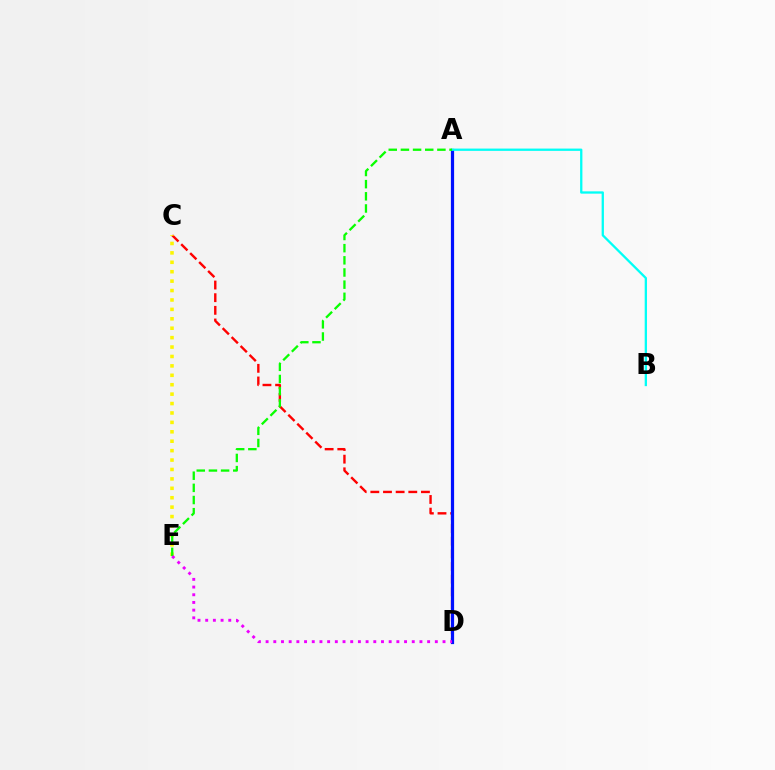{('C', 'D'): [{'color': '#ff0000', 'line_style': 'dashed', 'thickness': 1.72}], ('A', 'D'): [{'color': '#0010ff', 'line_style': 'solid', 'thickness': 2.31}], ('A', 'B'): [{'color': '#00fff6', 'line_style': 'solid', 'thickness': 1.65}], ('C', 'E'): [{'color': '#fcf500', 'line_style': 'dotted', 'thickness': 2.56}], ('A', 'E'): [{'color': '#08ff00', 'line_style': 'dashed', 'thickness': 1.65}], ('D', 'E'): [{'color': '#ee00ff', 'line_style': 'dotted', 'thickness': 2.09}]}